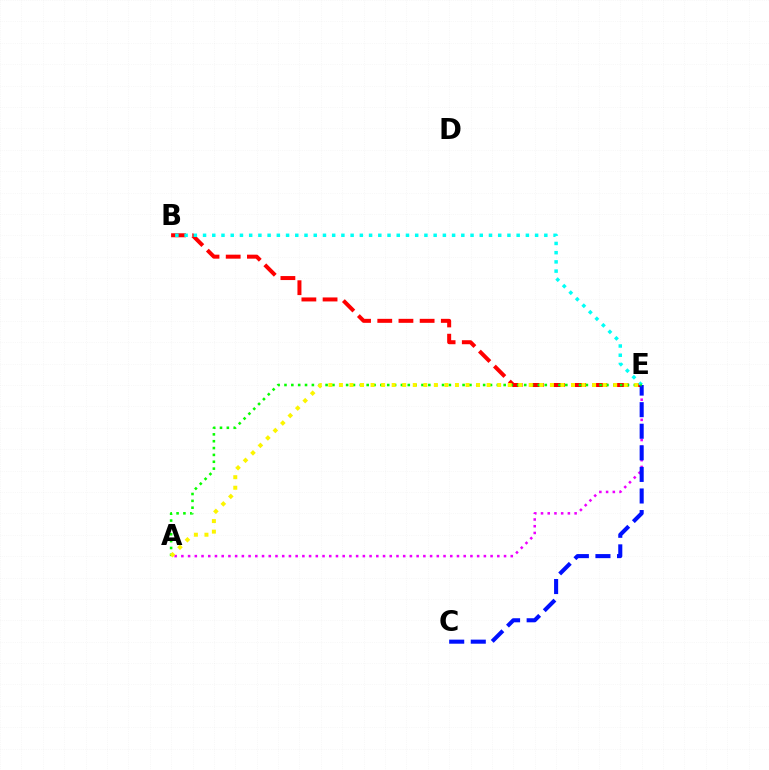{('B', 'E'): [{'color': '#ff0000', 'line_style': 'dashed', 'thickness': 2.88}, {'color': '#00fff6', 'line_style': 'dotted', 'thickness': 2.51}], ('A', 'E'): [{'color': '#ee00ff', 'line_style': 'dotted', 'thickness': 1.83}, {'color': '#08ff00', 'line_style': 'dotted', 'thickness': 1.86}, {'color': '#fcf500', 'line_style': 'dotted', 'thickness': 2.87}], ('C', 'E'): [{'color': '#0010ff', 'line_style': 'dashed', 'thickness': 2.93}]}